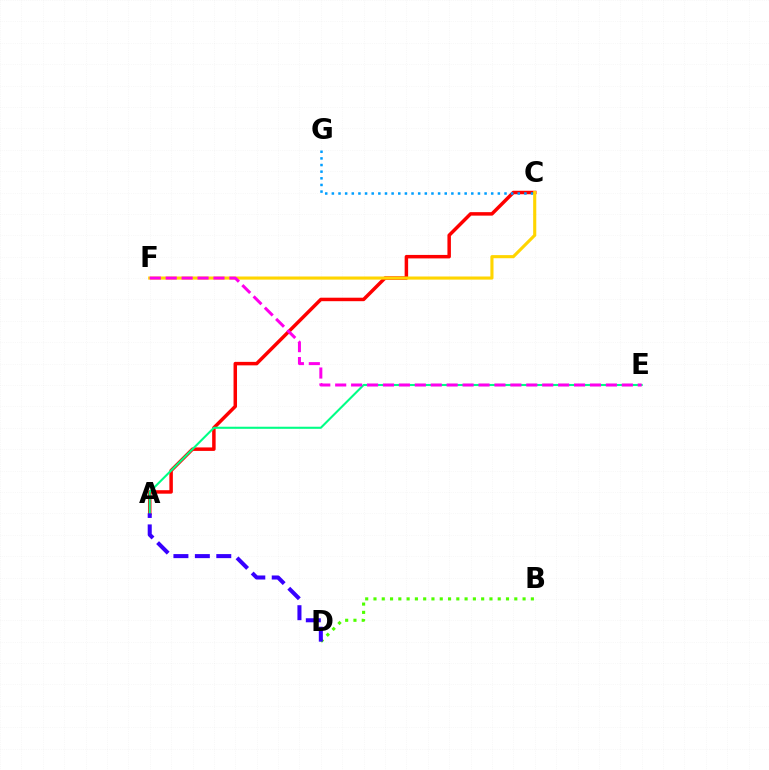{('A', 'C'): [{'color': '#ff0000', 'line_style': 'solid', 'thickness': 2.51}], ('B', 'D'): [{'color': '#4fff00', 'line_style': 'dotted', 'thickness': 2.25}], ('A', 'E'): [{'color': '#00ff86', 'line_style': 'solid', 'thickness': 1.51}], ('C', 'G'): [{'color': '#009eff', 'line_style': 'dotted', 'thickness': 1.8}], ('A', 'D'): [{'color': '#3700ff', 'line_style': 'dashed', 'thickness': 2.91}], ('C', 'F'): [{'color': '#ffd500', 'line_style': 'solid', 'thickness': 2.24}], ('E', 'F'): [{'color': '#ff00ed', 'line_style': 'dashed', 'thickness': 2.16}]}